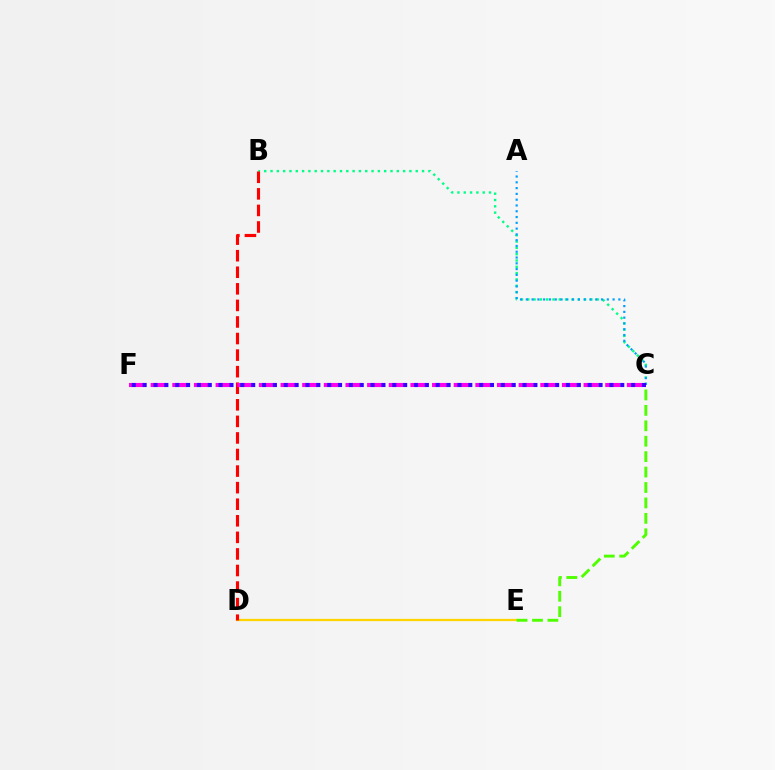{('D', 'E'): [{'color': '#ffd500', 'line_style': 'solid', 'thickness': 1.63}], ('B', 'C'): [{'color': '#00ff86', 'line_style': 'dotted', 'thickness': 1.72}], ('A', 'C'): [{'color': '#009eff', 'line_style': 'dotted', 'thickness': 1.57}], ('B', 'D'): [{'color': '#ff0000', 'line_style': 'dashed', 'thickness': 2.25}], ('C', 'F'): [{'color': '#ff00ed', 'line_style': 'dashed', 'thickness': 2.94}, {'color': '#3700ff', 'line_style': 'dotted', 'thickness': 2.95}], ('C', 'E'): [{'color': '#4fff00', 'line_style': 'dashed', 'thickness': 2.1}]}